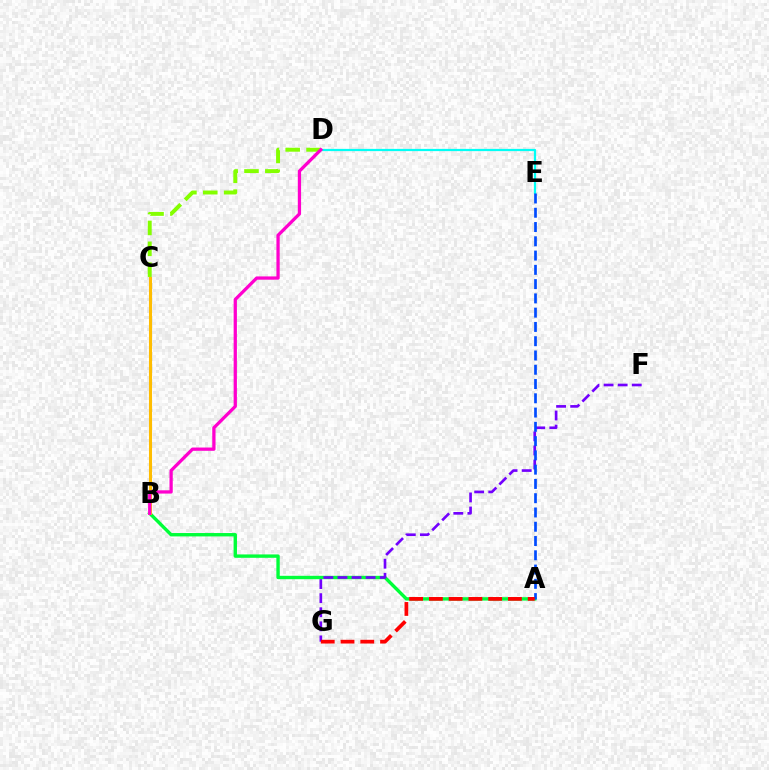{('A', 'B'): [{'color': '#00ff39', 'line_style': 'solid', 'thickness': 2.43}], ('C', 'D'): [{'color': '#84ff00', 'line_style': 'dashed', 'thickness': 2.83}], ('F', 'G'): [{'color': '#7200ff', 'line_style': 'dashed', 'thickness': 1.91}], ('D', 'E'): [{'color': '#00fff6', 'line_style': 'solid', 'thickness': 1.61}], ('B', 'C'): [{'color': '#ffbd00', 'line_style': 'solid', 'thickness': 2.21}], ('B', 'D'): [{'color': '#ff00cf', 'line_style': 'solid', 'thickness': 2.35}], ('A', 'E'): [{'color': '#004bff', 'line_style': 'dashed', 'thickness': 1.94}], ('A', 'G'): [{'color': '#ff0000', 'line_style': 'dashed', 'thickness': 2.69}]}